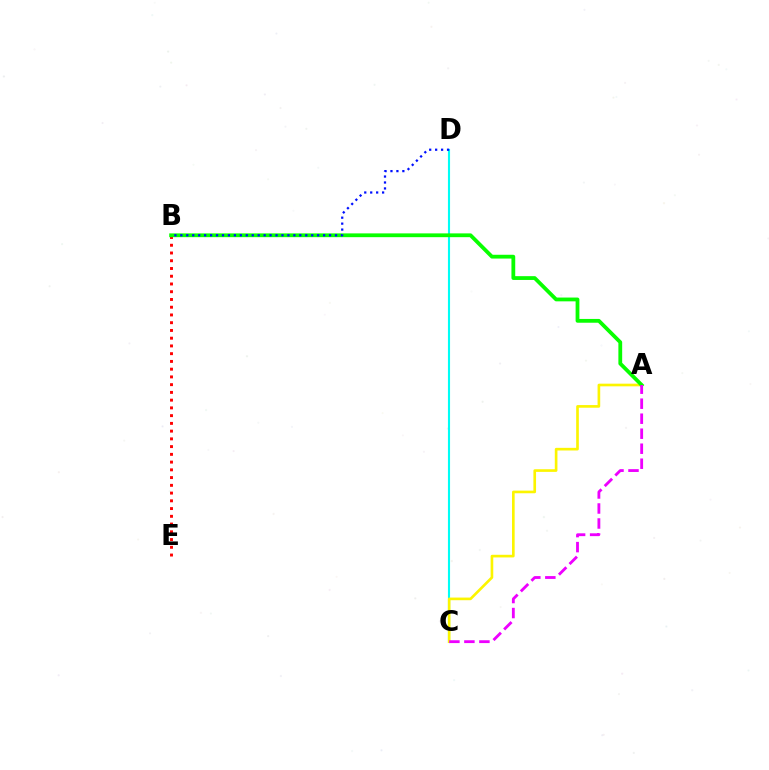{('C', 'D'): [{'color': '#00fff6', 'line_style': 'solid', 'thickness': 1.53}], ('B', 'E'): [{'color': '#ff0000', 'line_style': 'dotted', 'thickness': 2.1}], ('A', 'C'): [{'color': '#fcf500', 'line_style': 'solid', 'thickness': 1.9}, {'color': '#ee00ff', 'line_style': 'dashed', 'thickness': 2.04}], ('A', 'B'): [{'color': '#08ff00', 'line_style': 'solid', 'thickness': 2.73}], ('B', 'D'): [{'color': '#0010ff', 'line_style': 'dotted', 'thickness': 1.62}]}